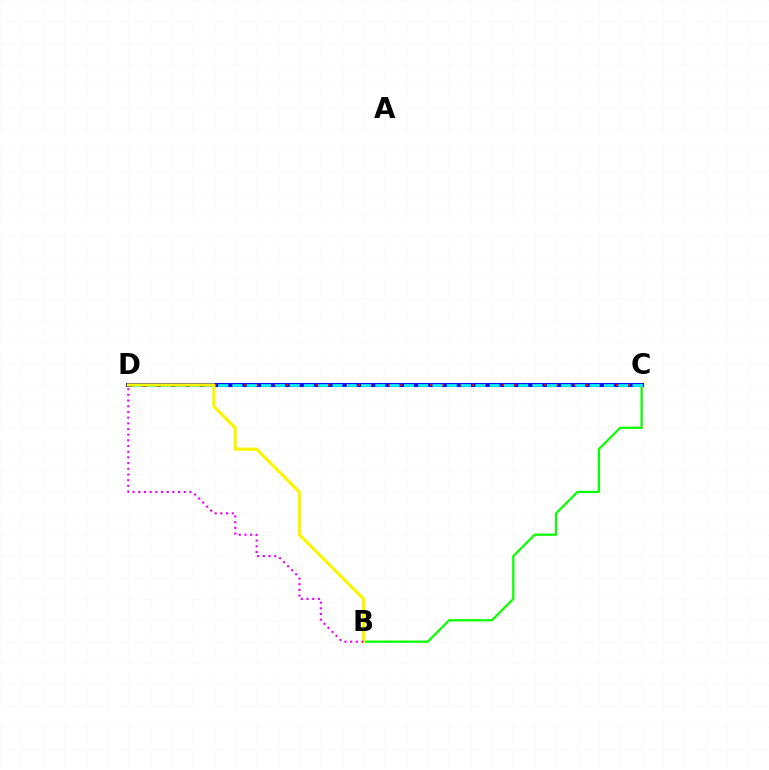{('C', 'D'): [{'color': '#0010ff', 'line_style': 'solid', 'thickness': 2.93}, {'color': '#ff0000', 'line_style': 'dotted', 'thickness': 1.63}, {'color': '#00fff6', 'line_style': 'dashed', 'thickness': 1.94}], ('B', 'C'): [{'color': '#08ff00', 'line_style': 'solid', 'thickness': 1.62}], ('B', 'D'): [{'color': '#fcf500', 'line_style': 'solid', 'thickness': 2.26}, {'color': '#ee00ff', 'line_style': 'dotted', 'thickness': 1.54}]}